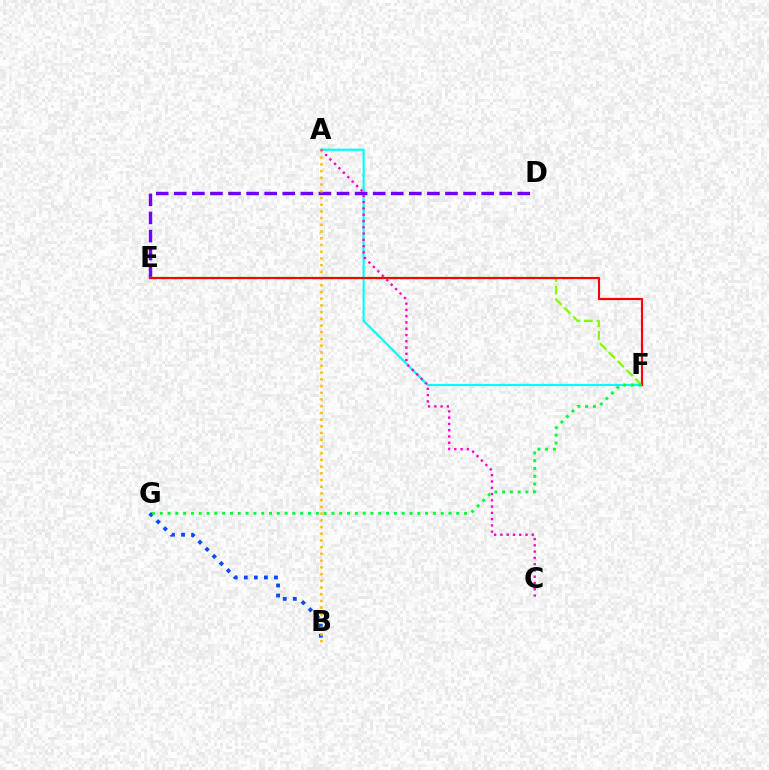{('A', 'F'): [{'color': '#00fff6', 'line_style': 'solid', 'thickness': 1.57}], ('D', 'E'): [{'color': '#7200ff', 'line_style': 'dashed', 'thickness': 2.46}], ('E', 'F'): [{'color': '#84ff00', 'line_style': 'dashed', 'thickness': 1.71}, {'color': '#ff0000', 'line_style': 'solid', 'thickness': 1.55}], ('B', 'G'): [{'color': '#004bff', 'line_style': 'dotted', 'thickness': 2.73}], ('A', 'C'): [{'color': '#ff00cf', 'line_style': 'dotted', 'thickness': 1.7}], ('A', 'B'): [{'color': '#ffbd00', 'line_style': 'dotted', 'thickness': 1.82}], ('F', 'G'): [{'color': '#00ff39', 'line_style': 'dotted', 'thickness': 2.12}]}